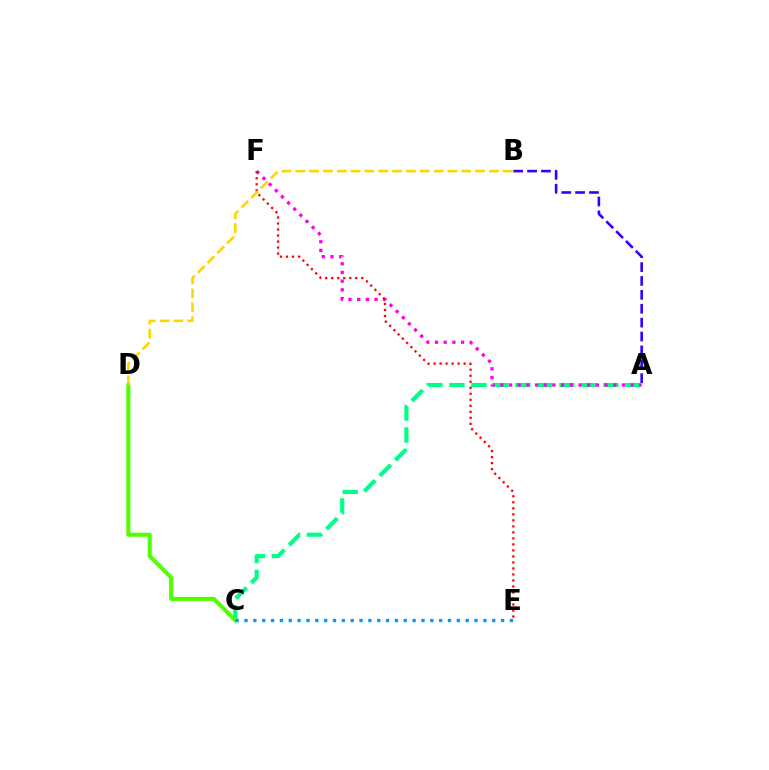{('A', 'C'): [{'color': '#00ff86', 'line_style': 'dashed', 'thickness': 2.99}], ('A', 'F'): [{'color': '#ff00ed', 'line_style': 'dotted', 'thickness': 2.36}], ('E', 'F'): [{'color': '#ff0000', 'line_style': 'dotted', 'thickness': 1.63}], ('C', 'D'): [{'color': '#4fff00', 'line_style': 'solid', 'thickness': 2.93}], ('A', 'B'): [{'color': '#3700ff', 'line_style': 'dashed', 'thickness': 1.89}], ('B', 'D'): [{'color': '#ffd500', 'line_style': 'dashed', 'thickness': 1.88}], ('C', 'E'): [{'color': '#009eff', 'line_style': 'dotted', 'thickness': 2.4}]}